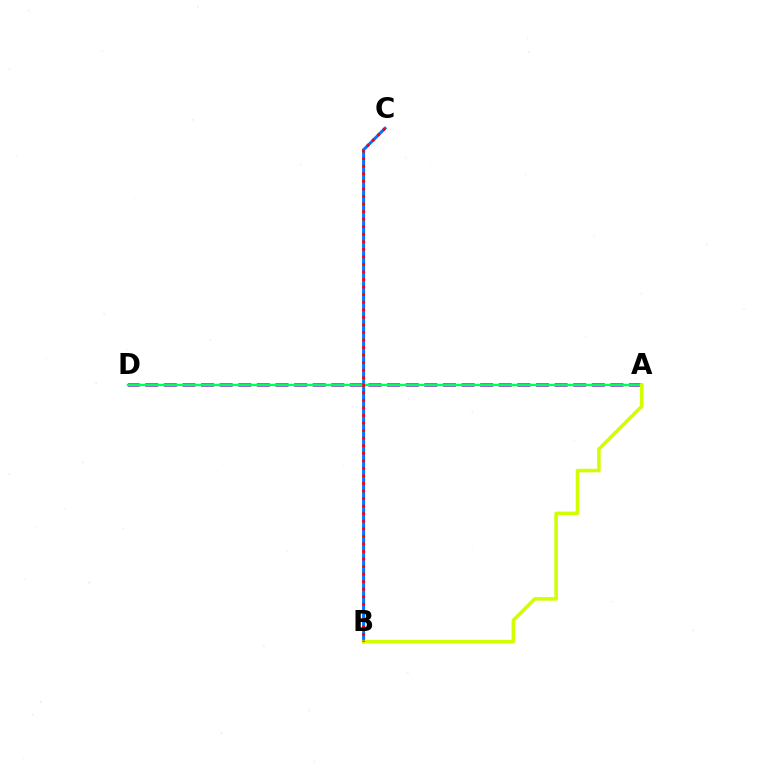{('B', 'C'): [{'color': '#0074ff', 'line_style': 'solid', 'thickness': 2.16}, {'color': '#ff0000', 'line_style': 'dotted', 'thickness': 2.05}], ('A', 'D'): [{'color': '#b900ff', 'line_style': 'dashed', 'thickness': 2.53}, {'color': '#00ff5c', 'line_style': 'solid', 'thickness': 1.77}], ('A', 'B'): [{'color': '#d1ff00', 'line_style': 'solid', 'thickness': 2.56}]}